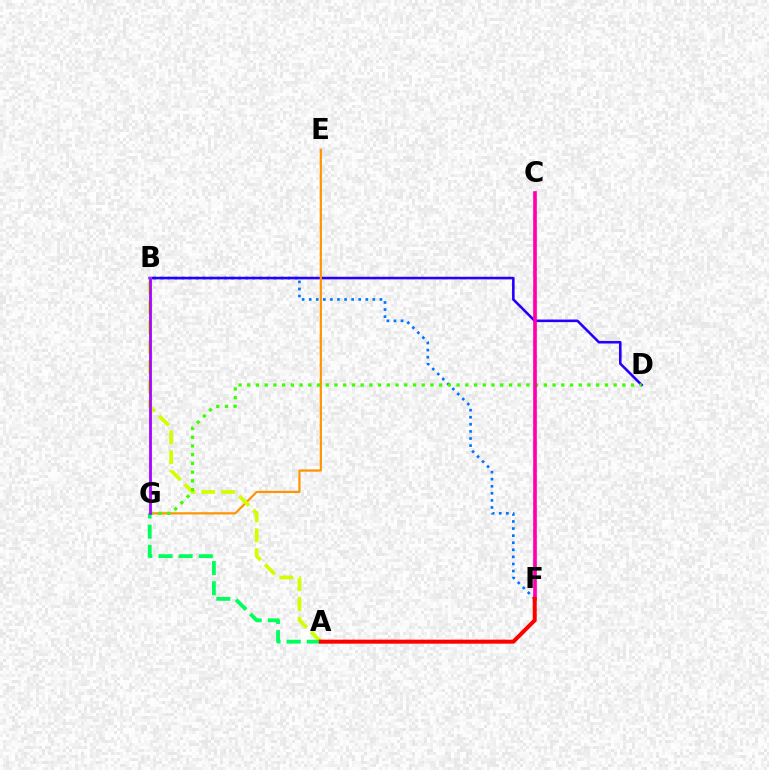{('B', 'F'): [{'color': '#0074ff', 'line_style': 'dotted', 'thickness': 1.92}], ('B', 'D'): [{'color': '#2500ff', 'line_style': 'solid', 'thickness': 1.87}], ('E', 'G'): [{'color': '#ff9400', 'line_style': 'solid', 'thickness': 1.58}], ('A', 'B'): [{'color': '#d1ff00', 'line_style': 'dashed', 'thickness': 2.69}], ('A', 'G'): [{'color': '#00ff5c', 'line_style': 'dashed', 'thickness': 2.73}], ('D', 'G'): [{'color': '#3dff00', 'line_style': 'dotted', 'thickness': 2.37}], ('B', 'G'): [{'color': '#00fff6', 'line_style': 'solid', 'thickness': 2.2}, {'color': '#b900ff', 'line_style': 'solid', 'thickness': 1.99}], ('C', 'F'): [{'color': '#ff00ac', 'line_style': 'solid', 'thickness': 2.64}], ('A', 'F'): [{'color': '#ff0000', 'line_style': 'solid', 'thickness': 2.89}]}